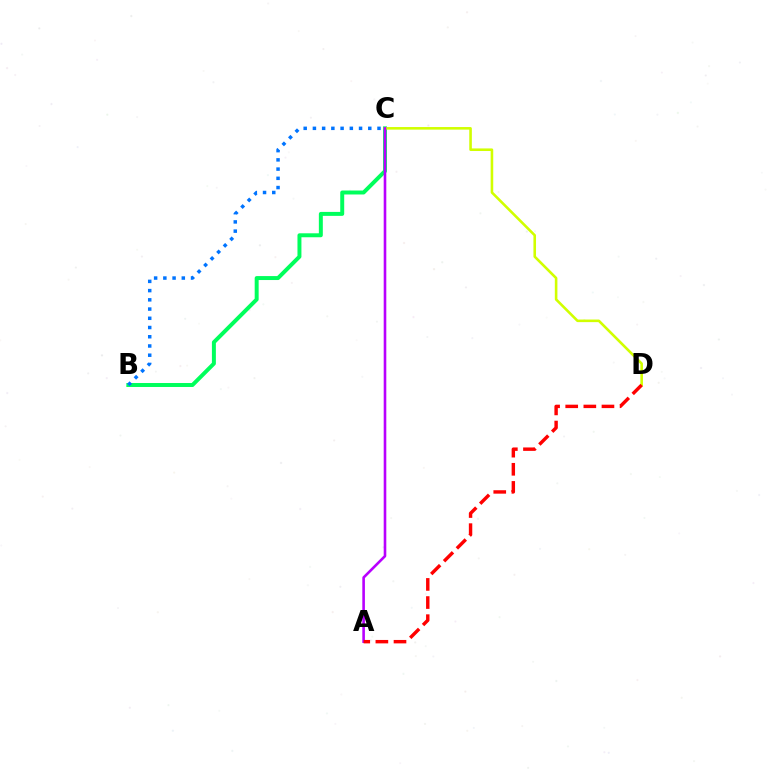{('B', 'C'): [{'color': '#00ff5c', 'line_style': 'solid', 'thickness': 2.85}, {'color': '#0074ff', 'line_style': 'dotted', 'thickness': 2.51}], ('C', 'D'): [{'color': '#d1ff00', 'line_style': 'solid', 'thickness': 1.86}], ('A', 'C'): [{'color': '#b900ff', 'line_style': 'solid', 'thickness': 1.88}], ('A', 'D'): [{'color': '#ff0000', 'line_style': 'dashed', 'thickness': 2.46}]}